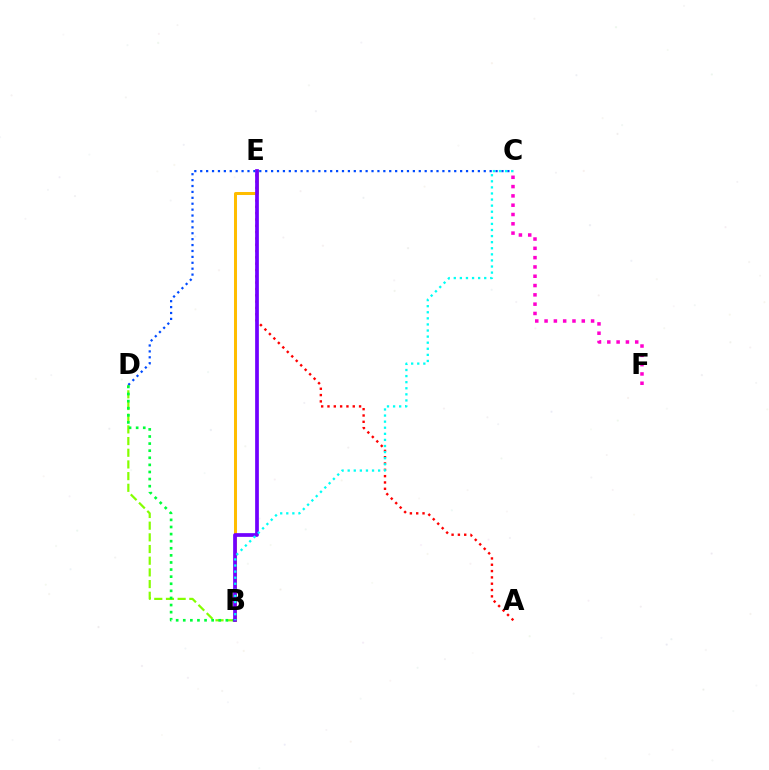{('A', 'E'): [{'color': '#ff0000', 'line_style': 'dotted', 'thickness': 1.72}], ('B', 'E'): [{'color': '#ffbd00', 'line_style': 'solid', 'thickness': 2.17}, {'color': '#7200ff', 'line_style': 'solid', 'thickness': 2.68}], ('B', 'D'): [{'color': '#84ff00', 'line_style': 'dashed', 'thickness': 1.59}, {'color': '#00ff39', 'line_style': 'dotted', 'thickness': 1.93}], ('C', 'D'): [{'color': '#004bff', 'line_style': 'dotted', 'thickness': 1.6}], ('B', 'C'): [{'color': '#00fff6', 'line_style': 'dotted', 'thickness': 1.65}], ('C', 'F'): [{'color': '#ff00cf', 'line_style': 'dotted', 'thickness': 2.53}]}